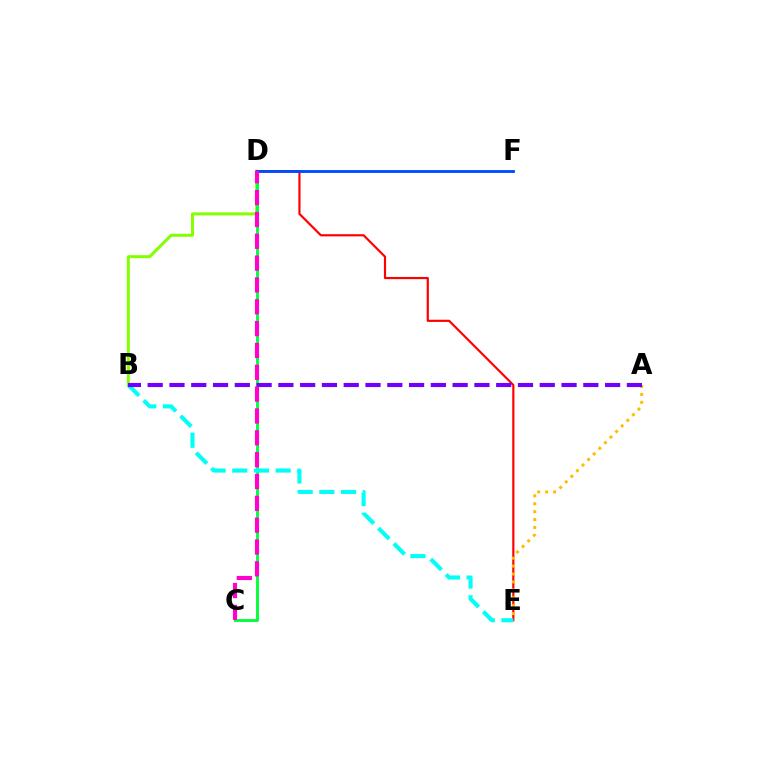{('B', 'D'): [{'color': '#84ff00', 'line_style': 'solid', 'thickness': 2.16}], ('C', 'D'): [{'color': '#00ff39', 'line_style': 'solid', 'thickness': 2.07}, {'color': '#ff00cf', 'line_style': 'dashed', 'thickness': 2.97}], ('D', 'E'): [{'color': '#ff0000', 'line_style': 'solid', 'thickness': 1.57}], ('B', 'E'): [{'color': '#00fff6', 'line_style': 'dashed', 'thickness': 2.95}], ('A', 'E'): [{'color': '#ffbd00', 'line_style': 'dotted', 'thickness': 2.15}], ('A', 'B'): [{'color': '#7200ff', 'line_style': 'dashed', 'thickness': 2.96}], ('D', 'F'): [{'color': '#004bff', 'line_style': 'solid', 'thickness': 2.05}]}